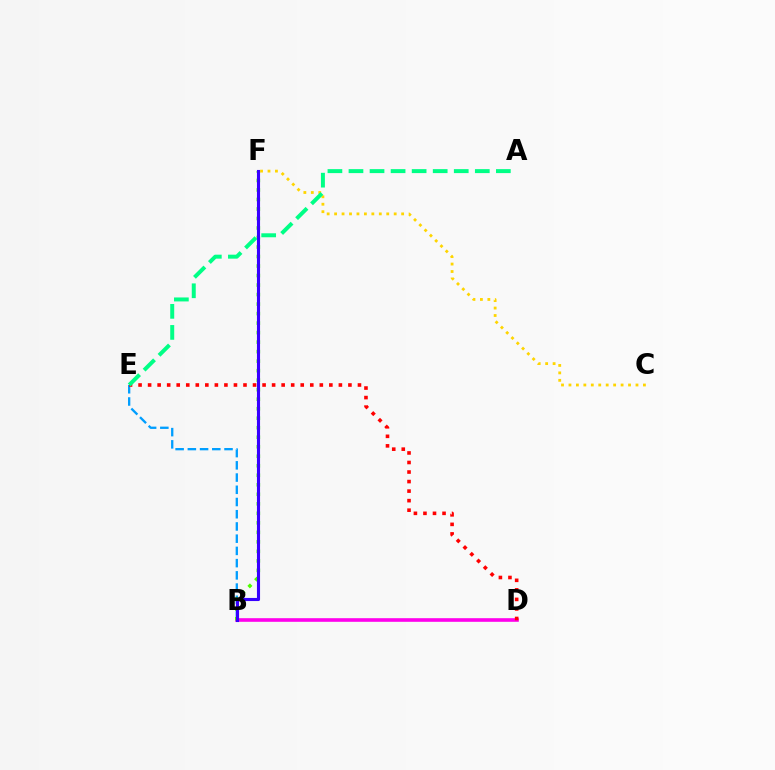{('B', 'D'): [{'color': '#ff00ed', 'line_style': 'solid', 'thickness': 2.6}], ('B', 'E'): [{'color': '#009eff', 'line_style': 'dashed', 'thickness': 1.66}], ('B', 'F'): [{'color': '#4fff00', 'line_style': 'dotted', 'thickness': 2.58}, {'color': '#3700ff', 'line_style': 'solid', 'thickness': 2.24}], ('D', 'E'): [{'color': '#ff0000', 'line_style': 'dotted', 'thickness': 2.59}], ('C', 'F'): [{'color': '#ffd500', 'line_style': 'dotted', 'thickness': 2.02}], ('A', 'E'): [{'color': '#00ff86', 'line_style': 'dashed', 'thickness': 2.86}]}